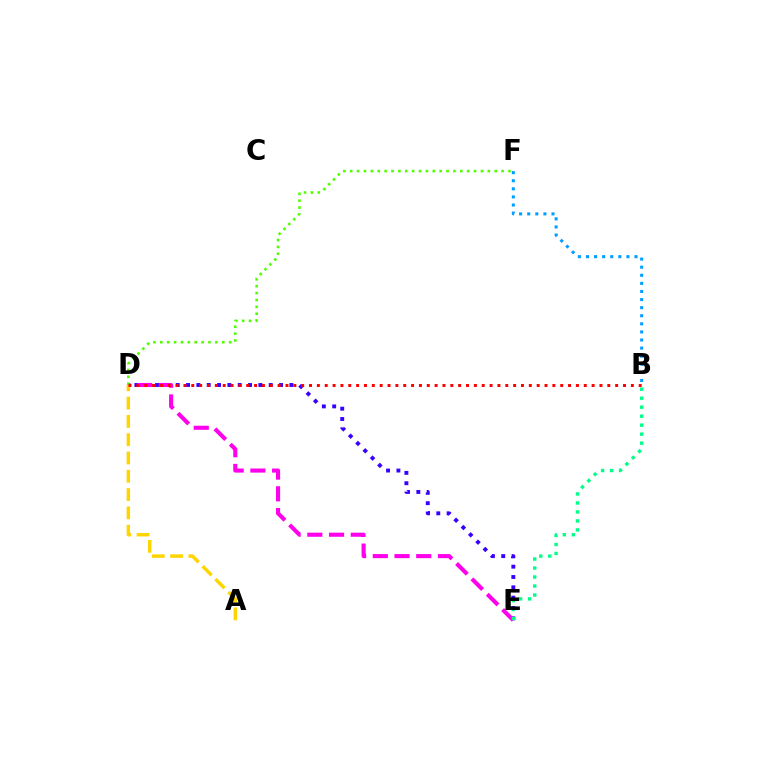{('D', 'E'): [{'color': '#3700ff', 'line_style': 'dotted', 'thickness': 2.81}, {'color': '#ff00ed', 'line_style': 'dashed', 'thickness': 2.95}], ('B', 'F'): [{'color': '#009eff', 'line_style': 'dotted', 'thickness': 2.2}], ('D', 'F'): [{'color': '#4fff00', 'line_style': 'dotted', 'thickness': 1.87}], ('A', 'D'): [{'color': '#ffd500', 'line_style': 'dashed', 'thickness': 2.48}], ('B', 'E'): [{'color': '#00ff86', 'line_style': 'dotted', 'thickness': 2.44}], ('B', 'D'): [{'color': '#ff0000', 'line_style': 'dotted', 'thickness': 2.13}]}